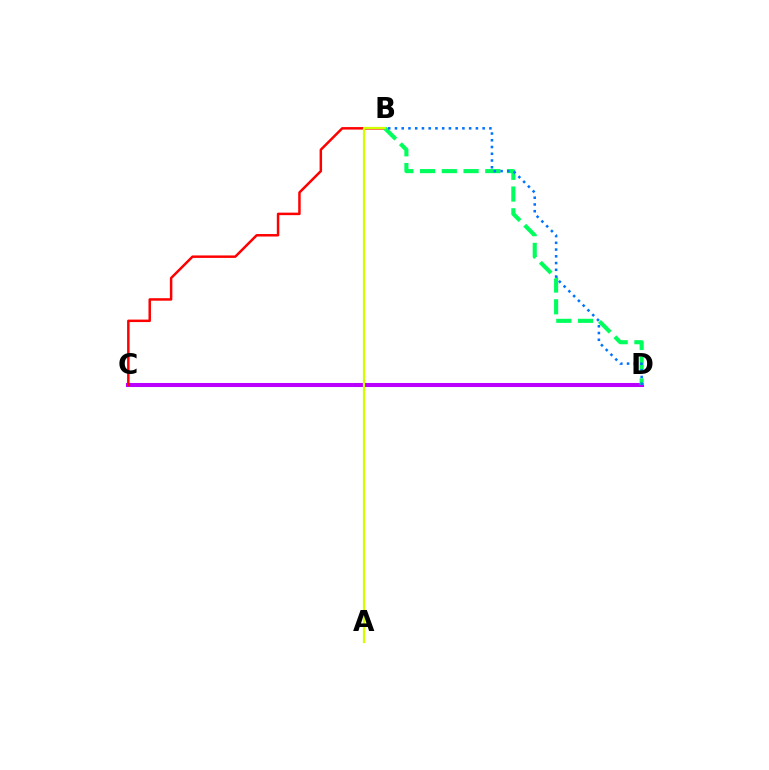{('C', 'D'): [{'color': '#b900ff', 'line_style': 'solid', 'thickness': 2.92}], ('B', 'C'): [{'color': '#ff0000', 'line_style': 'solid', 'thickness': 1.79}], ('B', 'D'): [{'color': '#00ff5c', 'line_style': 'dashed', 'thickness': 2.95}, {'color': '#0074ff', 'line_style': 'dotted', 'thickness': 1.83}], ('A', 'B'): [{'color': '#d1ff00', 'line_style': 'solid', 'thickness': 1.62}]}